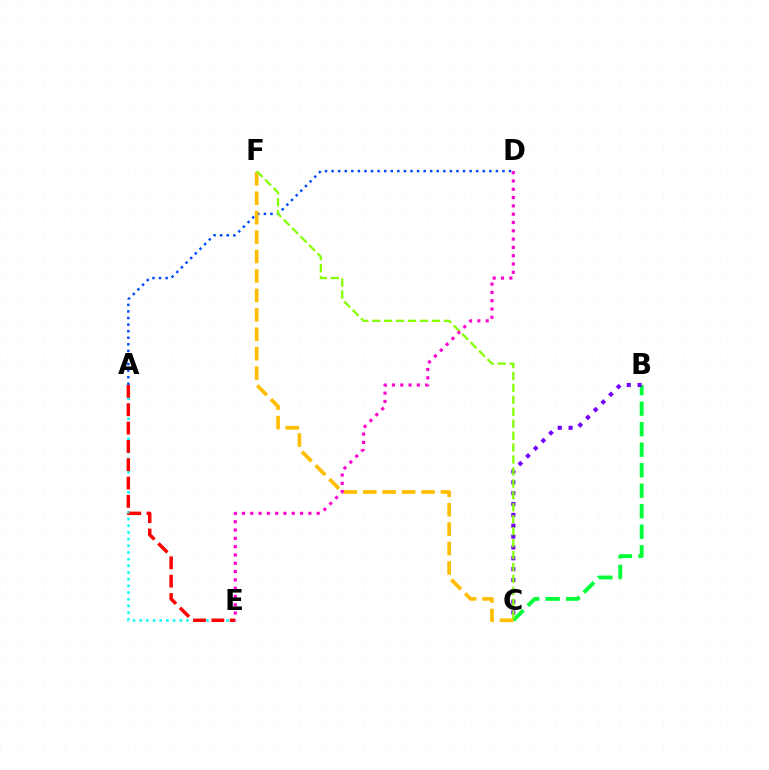{('A', 'E'): [{'color': '#00fff6', 'line_style': 'dotted', 'thickness': 1.82}, {'color': '#ff0000', 'line_style': 'dashed', 'thickness': 2.49}], ('B', 'C'): [{'color': '#00ff39', 'line_style': 'dashed', 'thickness': 2.79}, {'color': '#7200ff', 'line_style': 'dotted', 'thickness': 2.95}], ('A', 'D'): [{'color': '#004bff', 'line_style': 'dotted', 'thickness': 1.79}], ('C', 'F'): [{'color': '#ffbd00', 'line_style': 'dashed', 'thickness': 2.64}, {'color': '#84ff00', 'line_style': 'dashed', 'thickness': 1.62}], ('D', 'E'): [{'color': '#ff00cf', 'line_style': 'dotted', 'thickness': 2.26}]}